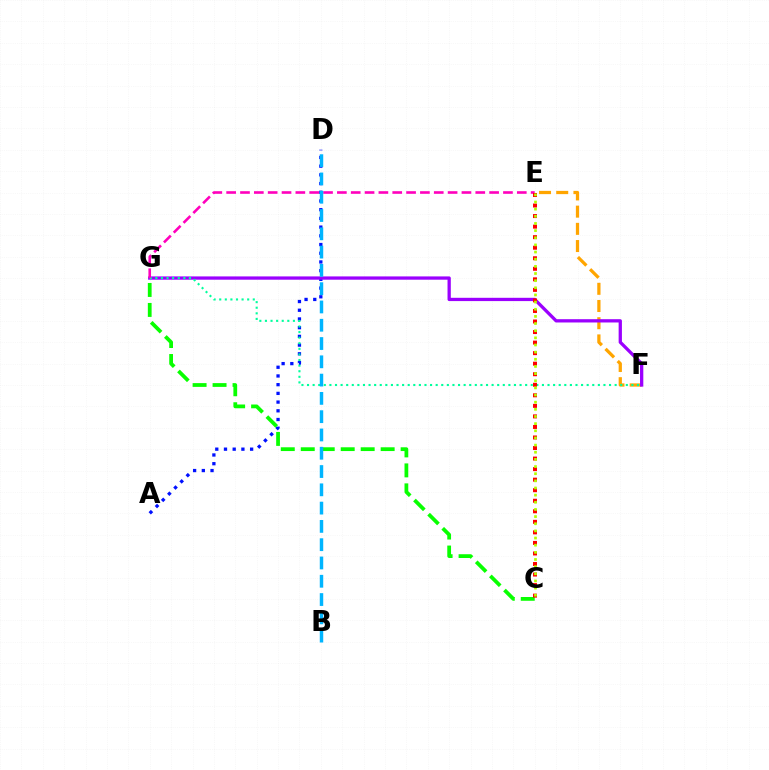{('A', 'D'): [{'color': '#0010ff', 'line_style': 'dotted', 'thickness': 2.37}], ('E', 'F'): [{'color': '#ffa500', 'line_style': 'dashed', 'thickness': 2.34}], ('F', 'G'): [{'color': '#9b00ff', 'line_style': 'solid', 'thickness': 2.36}, {'color': '#00ff9d', 'line_style': 'dotted', 'thickness': 1.52}], ('C', 'G'): [{'color': '#08ff00', 'line_style': 'dashed', 'thickness': 2.71}], ('E', 'G'): [{'color': '#ff00bd', 'line_style': 'dashed', 'thickness': 1.88}], ('C', 'E'): [{'color': '#ff0000', 'line_style': 'dotted', 'thickness': 2.86}, {'color': '#b3ff00', 'line_style': 'dotted', 'thickness': 1.94}], ('B', 'D'): [{'color': '#00b5ff', 'line_style': 'dashed', 'thickness': 2.48}]}